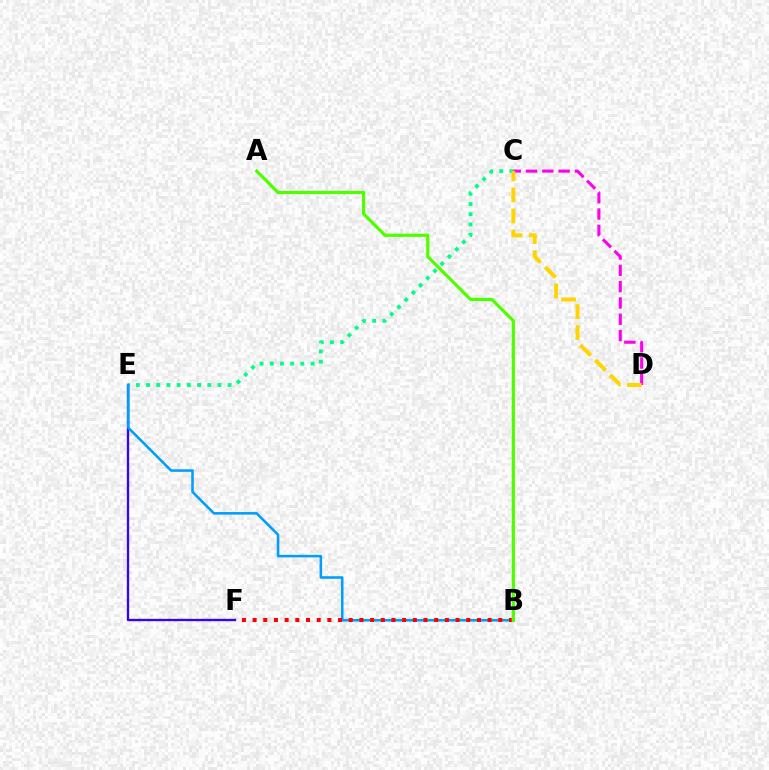{('C', 'E'): [{'color': '#00ff86', 'line_style': 'dotted', 'thickness': 2.77}], ('E', 'F'): [{'color': '#3700ff', 'line_style': 'solid', 'thickness': 1.66}], ('B', 'E'): [{'color': '#009eff', 'line_style': 'solid', 'thickness': 1.85}], ('C', 'D'): [{'color': '#ff00ed', 'line_style': 'dashed', 'thickness': 2.21}, {'color': '#ffd500', 'line_style': 'dashed', 'thickness': 2.86}], ('B', 'F'): [{'color': '#ff0000', 'line_style': 'dotted', 'thickness': 2.9}], ('A', 'B'): [{'color': '#4fff00', 'line_style': 'solid', 'thickness': 2.32}]}